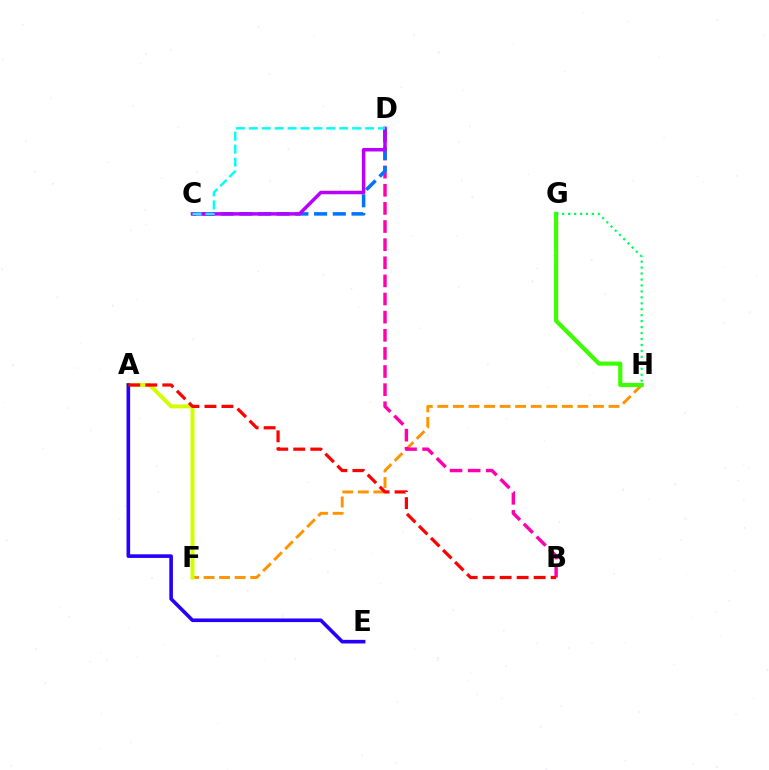{('F', 'H'): [{'color': '#ff9400', 'line_style': 'dashed', 'thickness': 2.11}], ('B', 'D'): [{'color': '#ff00ac', 'line_style': 'dashed', 'thickness': 2.46}], ('G', 'H'): [{'color': '#3dff00', 'line_style': 'solid', 'thickness': 2.99}, {'color': '#00ff5c', 'line_style': 'dotted', 'thickness': 1.62}], ('C', 'D'): [{'color': '#0074ff', 'line_style': 'dashed', 'thickness': 2.54}, {'color': '#b900ff', 'line_style': 'solid', 'thickness': 2.52}, {'color': '#00fff6', 'line_style': 'dashed', 'thickness': 1.76}], ('A', 'F'): [{'color': '#d1ff00', 'line_style': 'solid', 'thickness': 2.85}], ('A', 'E'): [{'color': '#2500ff', 'line_style': 'solid', 'thickness': 2.6}], ('A', 'B'): [{'color': '#ff0000', 'line_style': 'dashed', 'thickness': 2.31}]}